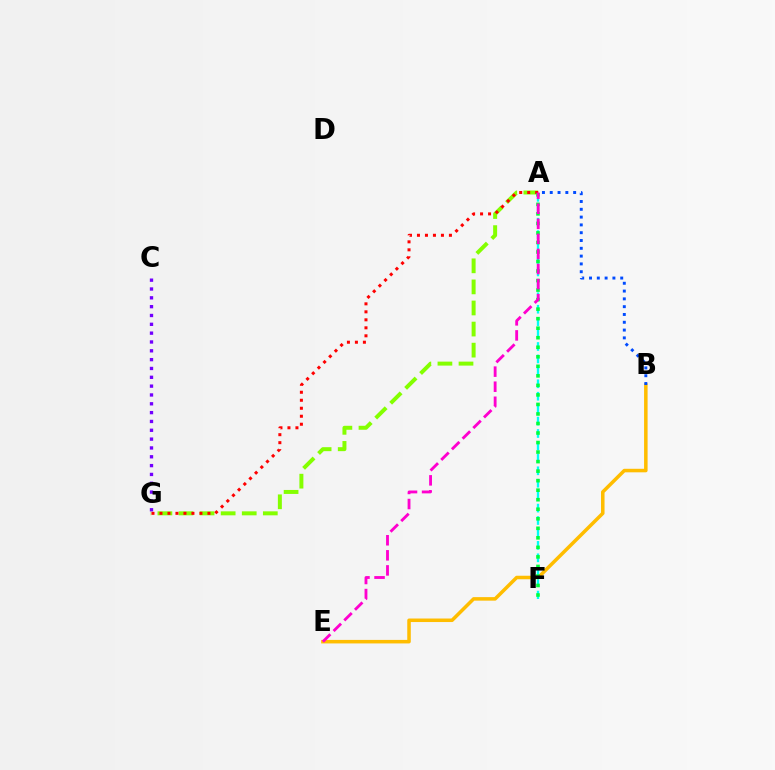{('A', 'F'): [{'color': '#00fff6', 'line_style': 'dashed', 'thickness': 1.69}, {'color': '#00ff39', 'line_style': 'dotted', 'thickness': 2.59}], ('A', 'G'): [{'color': '#84ff00', 'line_style': 'dashed', 'thickness': 2.86}, {'color': '#ff0000', 'line_style': 'dotted', 'thickness': 2.17}], ('B', 'E'): [{'color': '#ffbd00', 'line_style': 'solid', 'thickness': 2.54}], ('A', 'B'): [{'color': '#004bff', 'line_style': 'dotted', 'thickness': 2.12}], ('C', 'G'): [{'color': '#7200ff', 'line_style': 'dotted', 'thickness': 2.4}], ('A', 'E'): [{'color': '#ff00cf', 'line_style': 'dashed', 'thickness': 2.05}]}